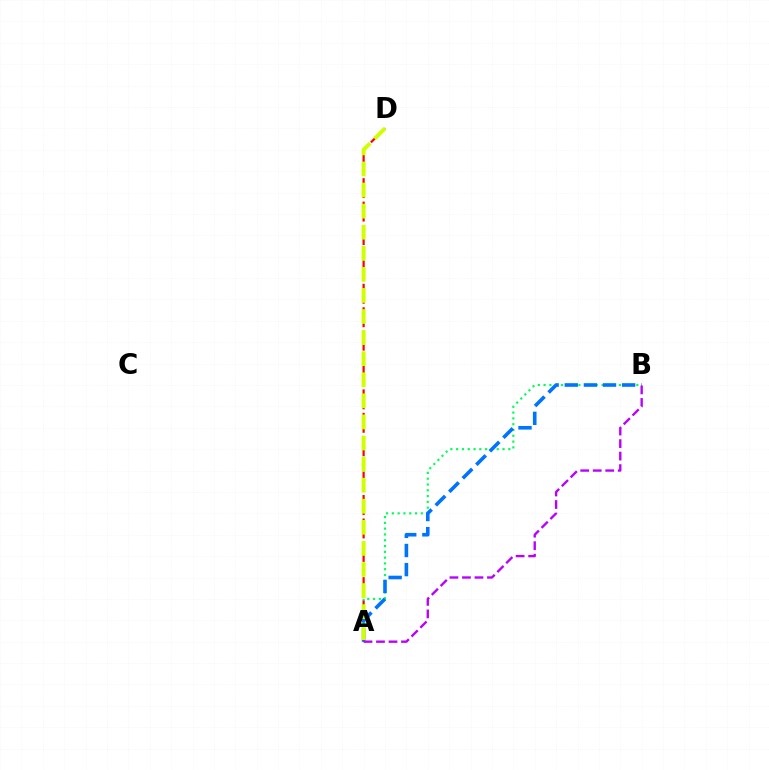{('A', 'B'): [{'color': '#00ff5c', 'line_style': 'dotted', 'thickness': 1.57}, {'color': '#0074ff', 'line_style': 'dashed', 'thickness': 2.6}, {'color': '#b900ff', 'line_style': 'dashed', 'thickness': 1.7}], ('A', 'D'): [{'color': '#ff0000', 'line_style': 'dashed', 'thickness': 1.59}, {'color': '#d1ff00', 'line_style': 'dashed', 'thickness': 2.86}]}